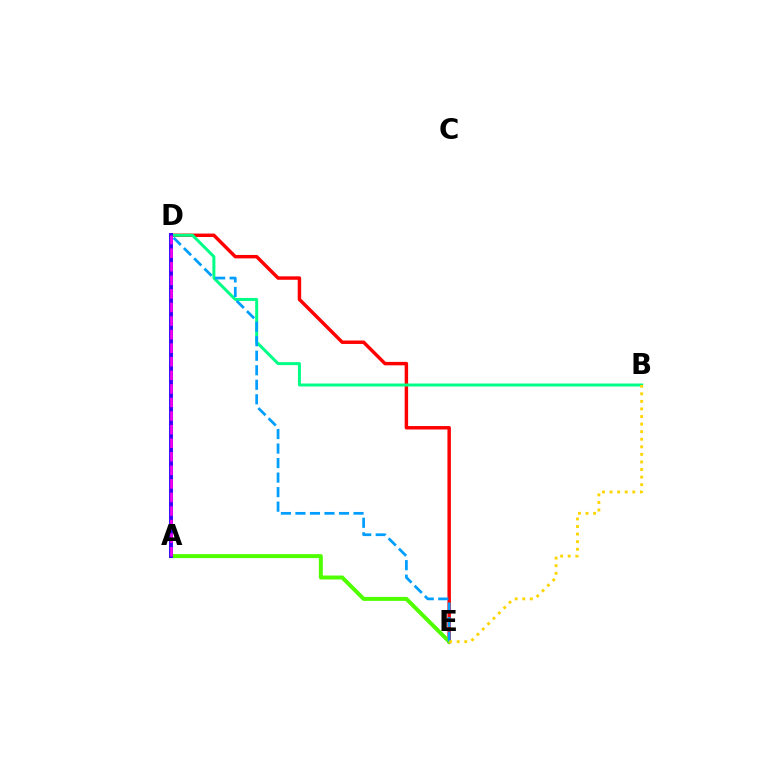{('D', 'E'): [{'color': '#ff0000', 'line_style': 'solid', 'thickness': 2.48}, {'color': '#009eff', 'line_style': 'dashed', 'thickness': 1.97}], ('A', 'E'): [{'color': '#4fff00', 'line_style': 'solid', 'thickness': 2.86}], ('B', 'D'): [{'color': '#00ff86', 'line_style': 'solid', 'thickness': 2.15}], ('A', 'D'): [{'color': '#3700ff', 'line_style': 'solid', 'thickness': 2.8}, {'color': '#ff00ed', 'line_style': 'dashed', 'thickness': 1.84}], ('B', 'E'): [{'color': '#ffd500', 'line_style': 'dotted', 'thickness': 2.06}]}